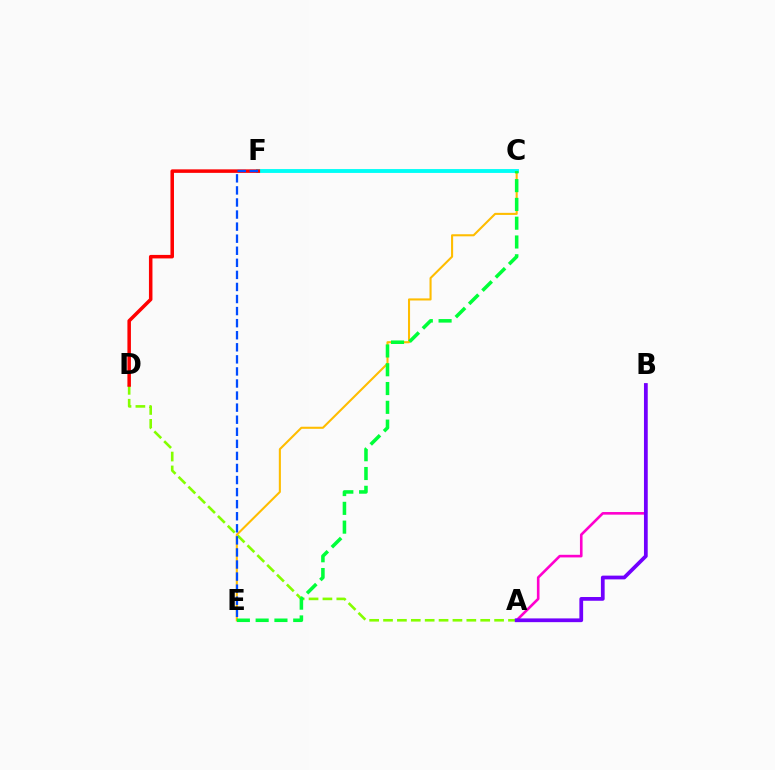{('C', 'E'): [{'color': '#ffbd00', 'line_style': 'solid', 'thickness': 1.5}, {'color': '#00ff39', 'line_style': 'dashed', 'thickness': 2.55}], ('C', 'F'): [{'color': '#00fff6', 'line_style': 'solid', 'thickness': 2.78}], ('A', 'B'): [{'color': '#ff00cf', 'line_style': 'solid', 'thickness': 1.88}, {'color': '#7200ff', 'line_style': 'solid', 'thickness': 2.7}], ('A', 'D'): [{'color': '#84ff00', 'line_style': 'dashed', 'thickness': 1.89}], ('D', 'F'): [{'color': '#ff0000', 'line_style': 'solid', 'thickness': 2.53}], ('E', 'F'): [{'color': '#004bff', 'line_style': 'dashed', 'thickness': 1.64}]}